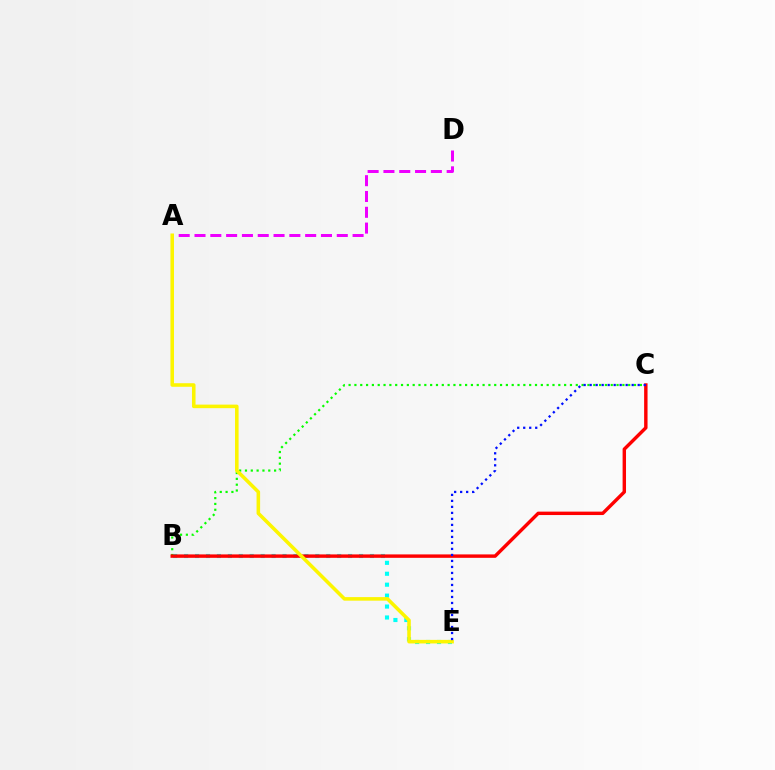{('B', 'E'): [{'color': '#00fff6', 'line_style': 'dotted', 'thickness': 2.97}], ('A', 'D'): [{'color': '#ee00ff', 'line_style': 'dashed', 'thickness': 2.15}], ('B', 'C'): [{'color': '#08ff00', 'line_style': 'dotted', 'thickness': 1.58}, {'color': '#ff0000', 'line_style': 'solid', 'thickness': 2.46}], ('A', 'E'): [{'color': '#fcf500', 'line_style': 'solid', 'thickness': 2.56}], ('C', 'E'): [{'color': '#0010ff', 'line_style': 'dotted', 'thickness': 1.63}]}